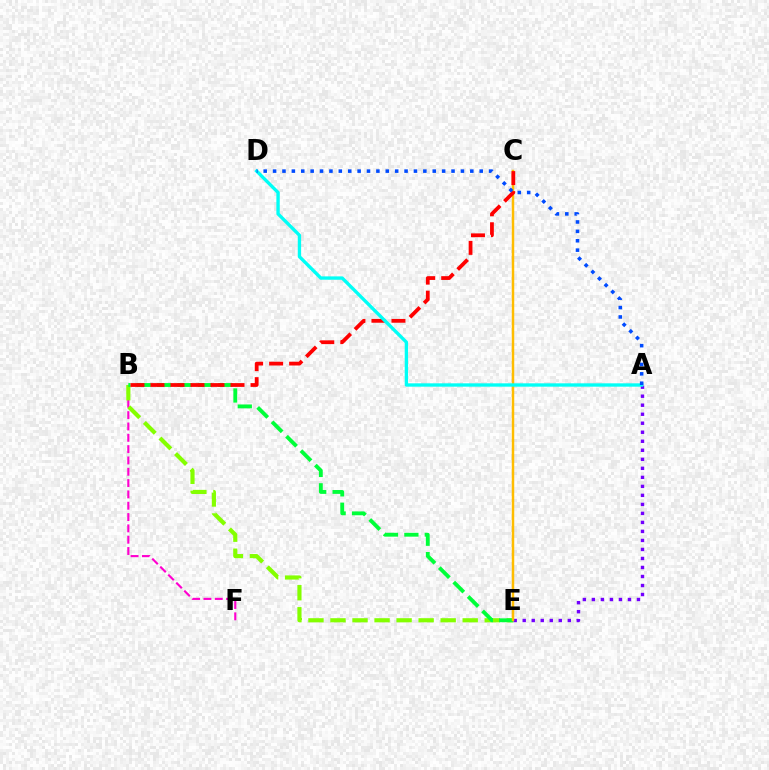{('B', 'F'): [{'color': '#ff00cf', 'line_style': 'dashed', 'thickness': 1.54}], ('B', 'E'): [{'color': '#84ff00', 'line_style': 'dashed', 'thickness': 2.99}, {'color': '#00ff39', 'line_style': 'dashed', 'thickness': 2.77}], ('A', 'E'): [{'color': '#7200ff', 'line_style': 'dotted', 'thickness': 2.45}], ('C', 'E'): [{'color': '#ffbd00', 'line_style': 'solid', 'thickness': 1.78}], ('B', 'C'): [{'color': '#ff0000', 'line_style': 'dashed', 'thickness': 2.72}], ('A', 'D'): [{'color': '#00fff6', 'line_style': 'solid', 'thickness': 2.41}, {'color': '#004bff', 'line_style': 'dotted', 'thickness': 2.55}]}